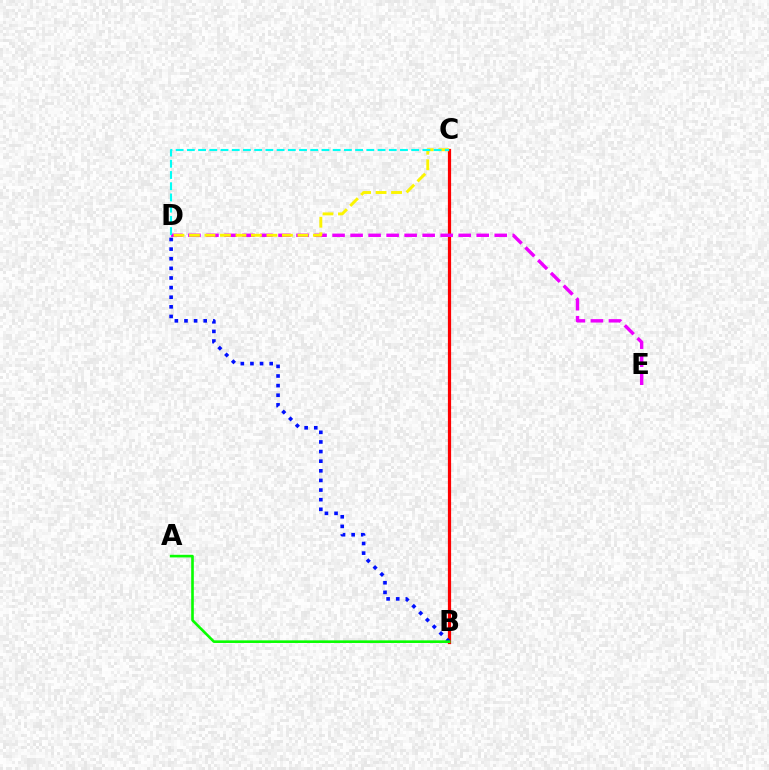{('B', 'C'): [{'color': '#ff0000', 'line_style': 'solid', 'thickness': 2.31}], ('B', 'D'): [{'color': '#0010ff', 'line_style': 'dotted', 'thickness': 2.61}], ('D', 'E'): [{'color': '#ee00ff', 'line_style': 'dashed', 'thickness': 2.45}], ('A', 'B'): [{'color': '#08ff00', 'line_style': 'solid', 'thickness': 1.89}], ('C', 'D'): [{'color': '#fcf500', 'line_style': 'dashed', 'thickness': 2.1}, {'color': '#00fff6', 'line_style': 'dashed', 'thickness': 1.52}]}